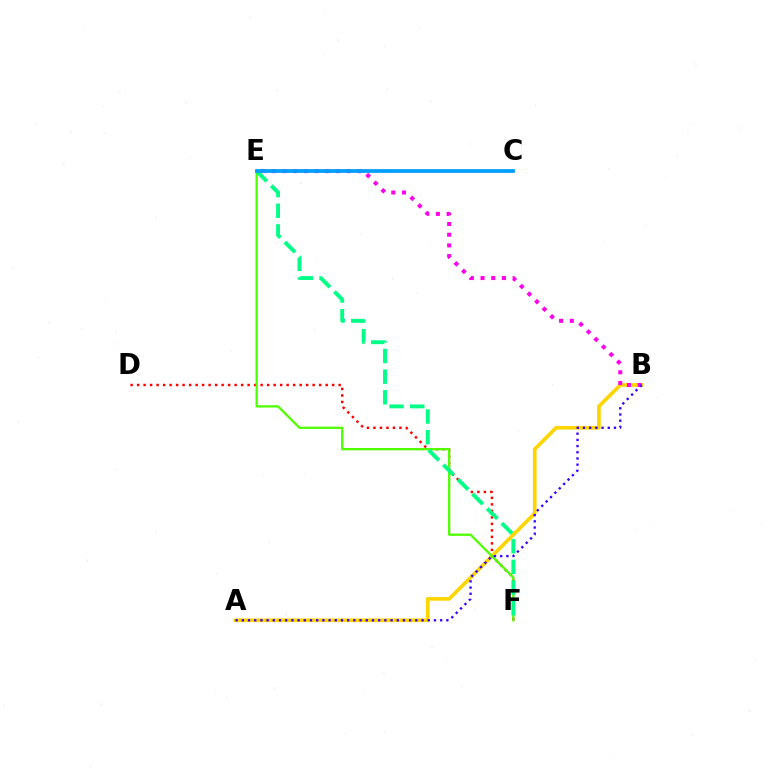{('A', 'B'): [{'color': '#ffd500', 'line_style': 'solid', 'thickness': 2.63}, {'color': '#3700ff', 'line_style': 'dotted', 'thickness': 1.68}], ('D', 'F'): [{'color': '#ff0000', 'line_style': 'dotted', 'thickness': 1.77}], ('B', 'E'): [{'color': '#ff00ed', 'line_style': 'dotted', 'thickness': 2.91}], ('E', 'F'): [{'color': '#4fff00', 'line_style': 'solid', 'thickness': 1.65}, {'color': '#00ff86', 'line_style': 'dashed', 'thickness': 2.81}], ('C', 'E'): [{'color': '#009eff', 'line_style': 'solid', 'thickness': 2.7}]}